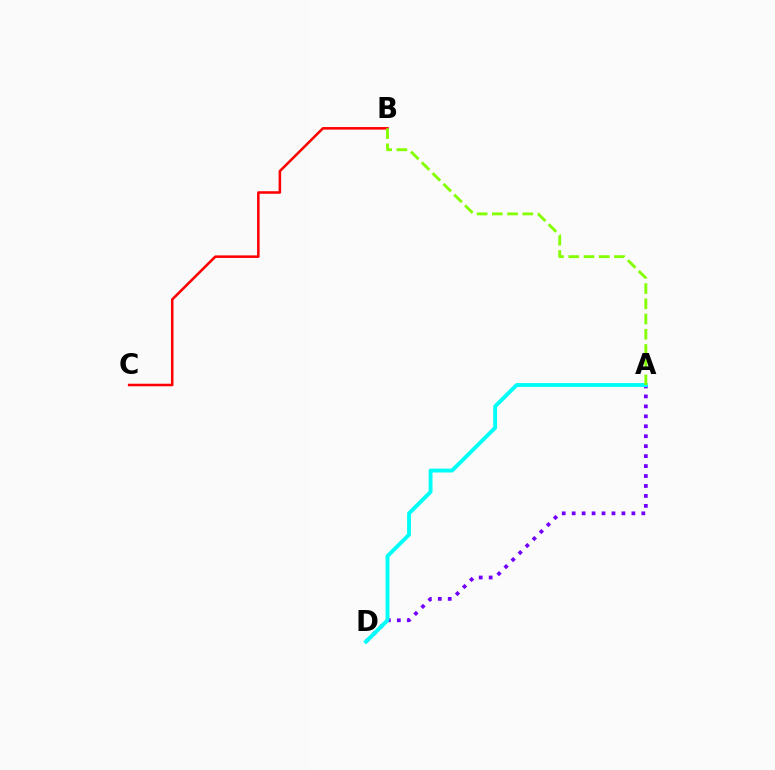{('A', 'D'): [{'color': '#7200ff', 'line_style': 'dotted', 'thickness': 2.7}, {'color': '#00fff6', 'line_style': 'solid', 'thickness': 2.79}], ('B', 'C'): [{'color': '#ff0000', 'line_style': 'solid', 'thickness': 1.83}], ('A', 'B'): [{'color': '#84ff00', 'line_style': 'dashed', 'thickness': 2.07}]}